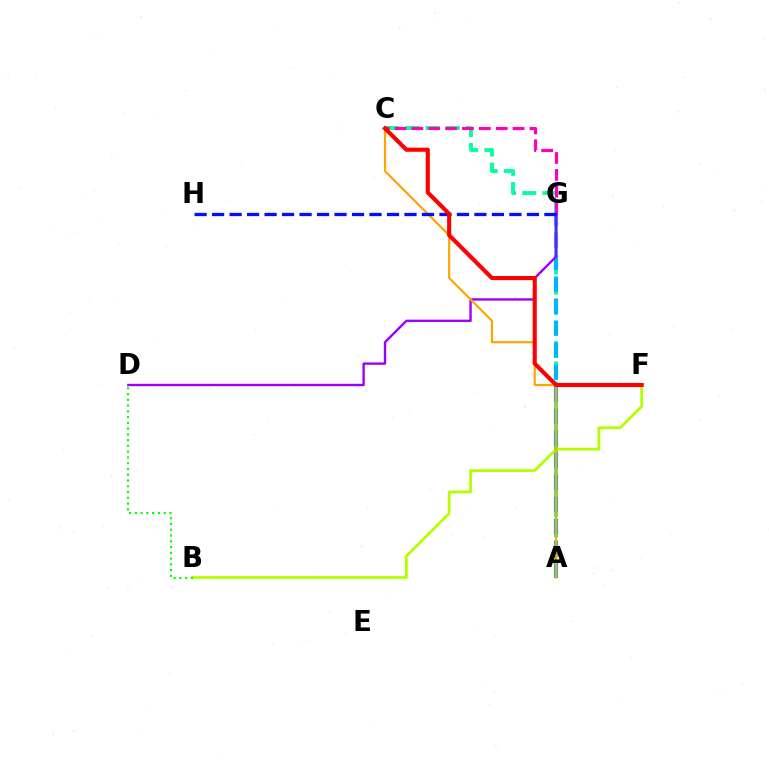{('A', 'C'): [{'color': '#00ff9d', 'line_style': 'dashed', 'thickness': 2.75}, {'color': '#ffa500', 'line_style': 'solid', 'thickness': 1.58}], ('A', 'G'): [{'color': '#00b5ff', 'line_style': 'dashed', 'thickness': 2.99}], ('B', 'F'): [{'color': '#b3ff00', 'line_style': 'solid', 'thickness': 1.99}], ('C', 'G'): [{'color': '#ff00bd', 'line_style': 'dashed', 'thickness': 2.29}], ('D', 'G'): [{'color': '#9b00ff', 'line_style': 'solid', 'thickness': 1.72}], ('B', 'D'): [{'color': '#08ff00', 'line_style': 'dotted', 'thickness': 1.57}], ('G', 'H'): [{'color': '#0010ff', 'line_style': 'dashed', 'thickness': 2.38}], ('C', 'F'): [{'color': '#ff0000', 'line_style': 'solid', 'thickness': 2.96}]}